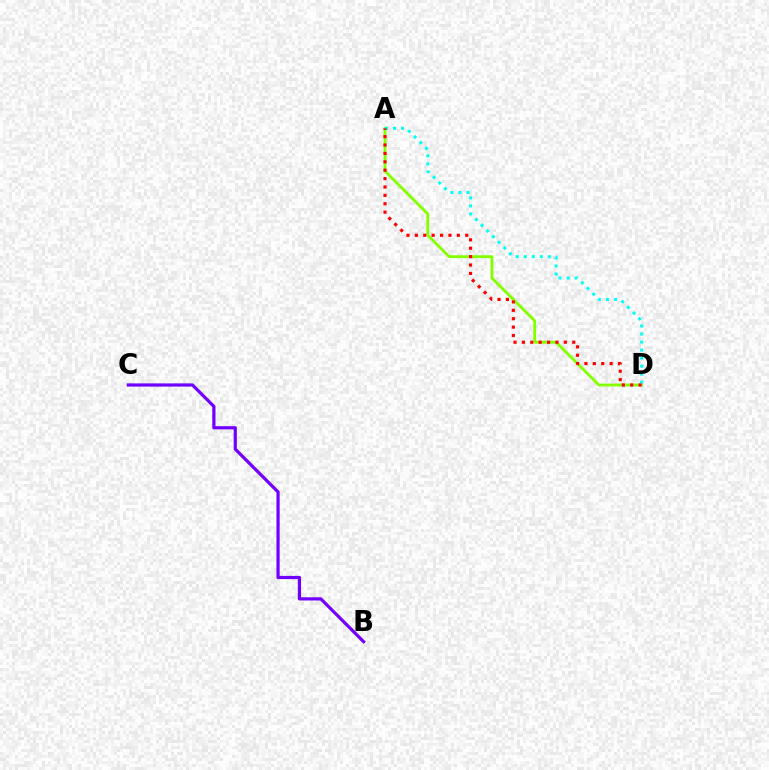{('A', 'D'): [{'color': '#84ff00', 'line_style': 'solid', 'thickness': 2.04}, {'color': '#00fff6', 'line_style': 'dotted', 'thickness': 2.18}, {'color': '#ff0000', 'line_style': 'dotted', 'thickness': 2.28}], ('B', 'C'): [{'color': '#7200ff', 'line_style': 'solid', 'thickness': 2.31}]}